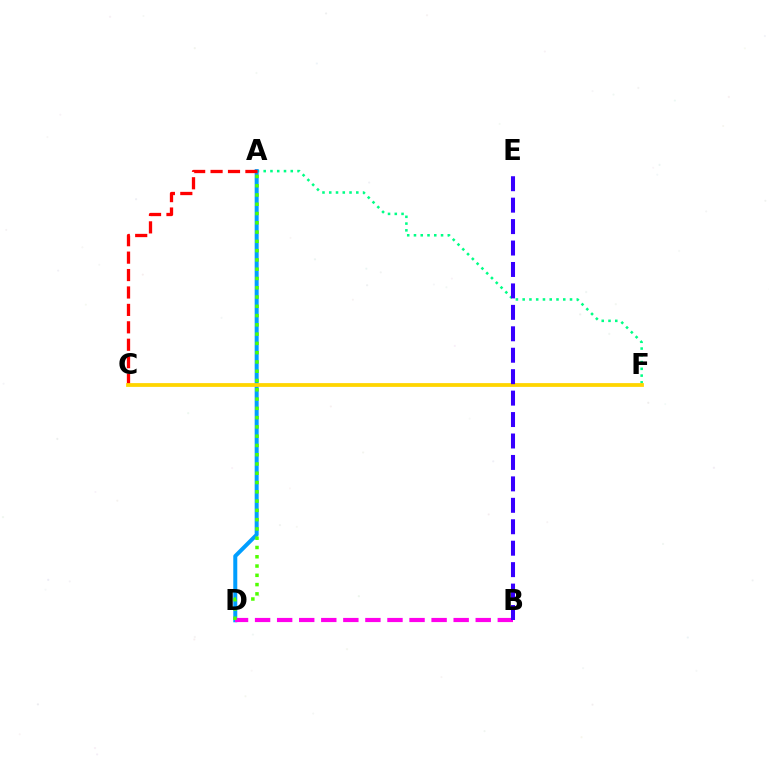{('A', 'F'): [{'color': '#00ff86', 'line_style': 'dotted', 'thickness': 1.84}], ('A', 'D'): [{'color': '#009eff', 'line_style': 'solid', 'thickness': 2.87}, {'color': '#4fff00', 'line_style': 'dotted', 'thickness': 2.52}], ('A', 'C'): [{'color': '#ff0000', 'line_style': 'dashed', 'thickness': 2.37}], ('B', 'D'): [{'color': '#ff00ed', 'line_style': 'dashed', 'thickness': 3.0}], ('C', 'F'): [{'color': '#ffd500', 'line_style': 'solid', 'thickness': 2.72}], ('B', 'E'): [{'color': '#3700ff', 'line_style': 'dashed', 'thickness': 2.91}]}